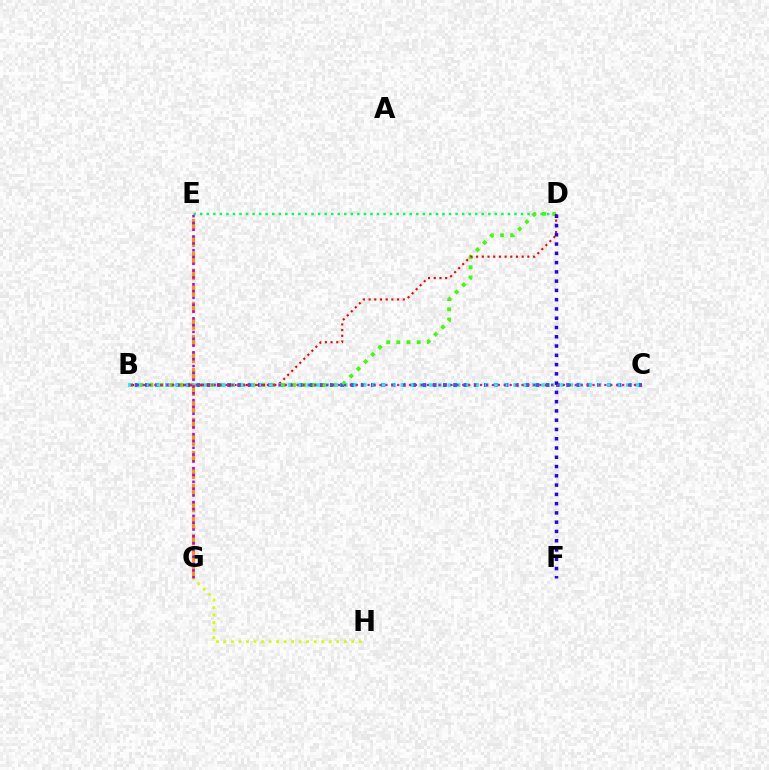{('D', 'E'): [{'color': '#00ff5c', 'line_style': 'dotted', 'thickness': 1.78}], ('B', 'C'): [{'color': '#0074ff', 'line_style': 'dotted', 'thickness': 2.79}, {'color': '#00fff6', 'line_style': 'dotted', 'thickness': 2.55}, {'color': '#ff00ac', 'line_style': 'dotted', 'thickness': 1.61}], ('B', 'D'): [{'color': '#3dff00', 'line_style': 'dotted', 'thickness': 2.77}, {'color': '#ff0000', 'line_style': 'dotted', 'thickness': 1.55}], ('D', 'F'): [{'color': '#2500ff', 'line_style': 'dotted', 'thickness': 2.52}], ('E', 'G'): [{'color': '#ff9400', 'line_style': 'dashed', 'thickness': 2.25}, {'color': '#b900ff', 'line_style': 'dotted', 'thickness': 1.85}], ('G', 'H'): [{'color': '#d1ff00', 'line_style': 'dotted', 'thickness': 2.04}]}